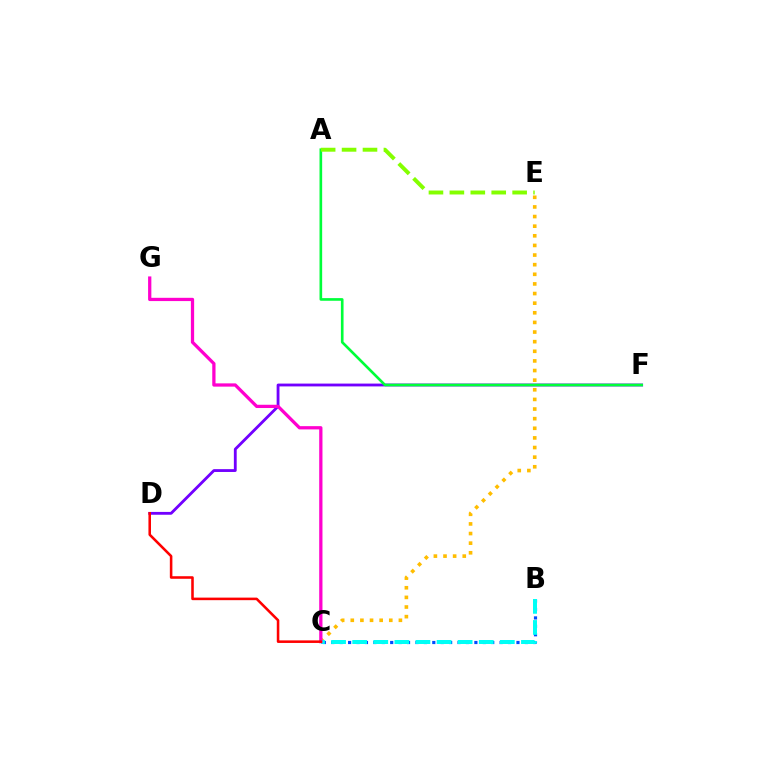{('C', 'E'): [{'color': '#ffbd00', 'line_style': 'dotted', 'thickness': 2.61}], ('D', 'F'): [{'color': '#7200ff', 'line_style': 'solid', 'thickness': 2.04}], ('B', 'C'): [{'color': '#004bff', 'line_style': 'dotted', 'thickness': 2.29}, {'color': '#00fff6', 'line_style': 'dashed', 'thickness': 2.87}], ('C', 'G'): [{'color': '#ff00cf', 'line_style': 'solid', 'thickness': 2.35}], ('A', 'F'): [{'color': '#00ff39', 'line_style': 'solid', 'thickness': 1.91}], ('C', 'D'): [{'color': '#ff0000', 'line_style': 'solid', 'thickness': 1.84}], ('A', 'E'): [{'color': '#84ff00', 'line_style': 'dashed', 'thickness': 2.84}]}